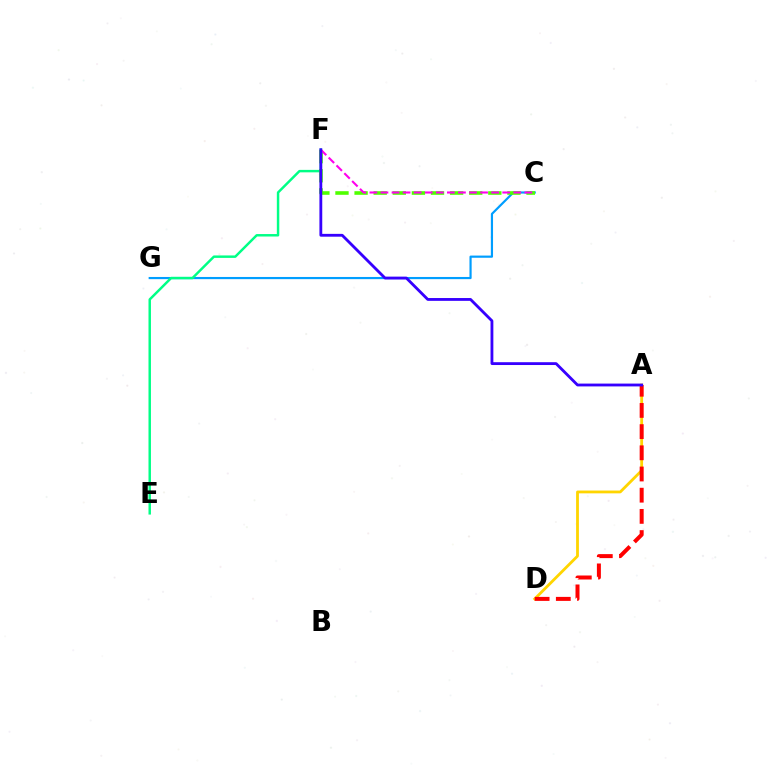{('A', 'D'): [{'color': '#ffd500', 'line_style': 'solid', 'thickness': 2.02}, {'color': '#ff0000', 'line_style': 'dashed', 'thickness': 2.88}], ('C', 'G'): [{'color': '#009eff', 'line_style': 'solid', 'thickness': 1.57}], ('E', 'F'): [{'color': '#00ff86', 'line_style': 'solid', 'thickness': 1.77}], ('C', 'F'): [{'color': '#4fff00', 'line_style': 'dashed', 'thickness': 2.6}, {'color': '#ff00ed', 'line_style': 'dashed', 'thickness': 1.5}], ('A', 'F'): [{'color': '#3700ff', 'line_style': 'solid', 'thickness': 2.03}]}